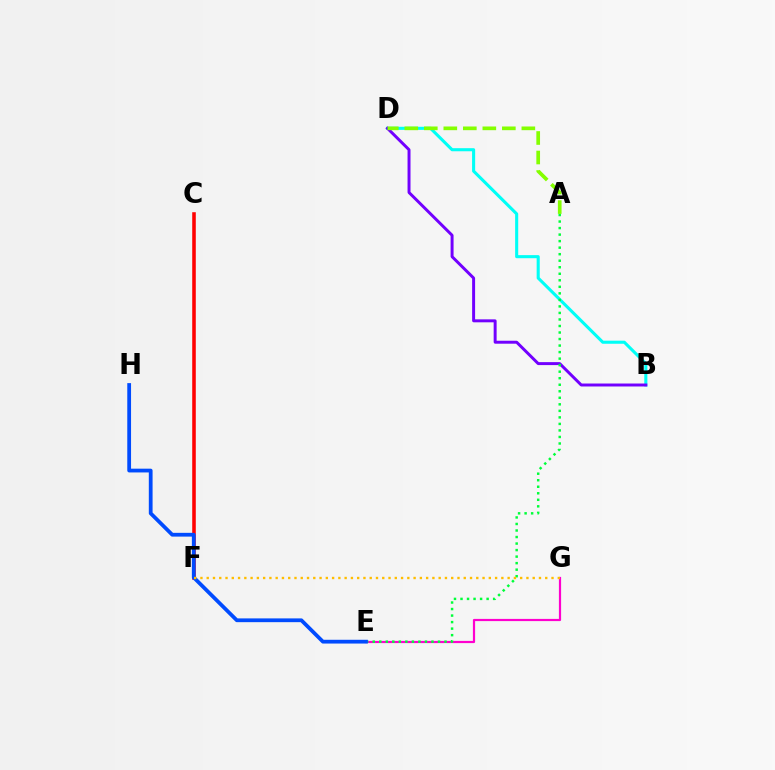{('B', 'D'): [{'color': '#00fff6', 'line_style': 'solid', 'thickness': 2.22}, {'color': '#7200ff', 'line_style': 'solid', 'thickness': 2.13}], ('C', 'F'): [{'color': '#ff0000', 'line_style': 'solid', 'thickness': 2.57}], ('A', 'D'): [{'color': '#84ff00', 'line_style': 'dashed', 'thickness': 2.65}], ('E', 'G'): [{'color': '#ff00cf', 'line_style': 'solid', 'thickness': 1.58}], ('A', 'E'): [{'color': '#00ff39', 'line_style': 'dotted', 'thickness': 1.77}], ('E', 'H'): [{'color': '#004bff', 'line_style': 'solid', 'thickness': 2.71}], ('F', 'G'): [{'color': '#ffbd00', 'line_style': 'dotted', 'thickness': 1.7}]}